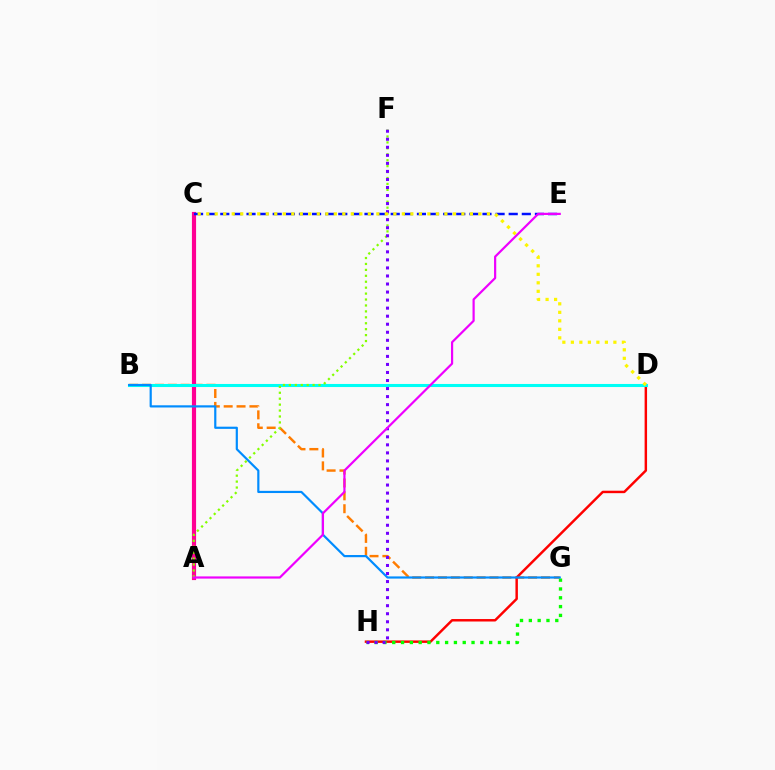{('B', 'G'): [{'color': '#ff7c00', 'line_style': 'dashed', 'thickness': 1.75}, {'color': '#008cff', 'line_style': 'solid', 'thickness': 1.58}], ('B', 'D'): [{'color': '#00ff74', 'line_style': 'solid', 'thickness': 2.0}, {'color': '#00fff6', 'line_style': 'solid', 'thickness': 2.21}], ('D', 'H'): [{'color': '#ff0000', 'line_style': 'solid', 'thickness': 1.77}], ('A', 'C'): [{'color': '#ff0094', 'line_style': 'solid', 'thickness': 3.0}], ('C', 'E'): [{'color': '#0010ff', 'line_style': 'dashed', 'thickness': 1.78}], ('G', 'H'): [{'color': '#08ff00', 'line_style': 'dotted', 'thickness': 2.39}], ('A', 'F'): [{'color': '#84ff00', 'line_style': 'dotted', 'thickness': 1.61}], ('F', 'H'): [{'color': '#7200ff', 'line_style': 'dotted', 'thickness': 2.18}], ('C', 'D'): [{'color': '#fcf500', 'line_style': 'dotted', 'thickness': 2.31}], ('A', 'E'): [{'color': '#ee00ff', 'line_style': 'solid', 'thickness': 1.58}]}